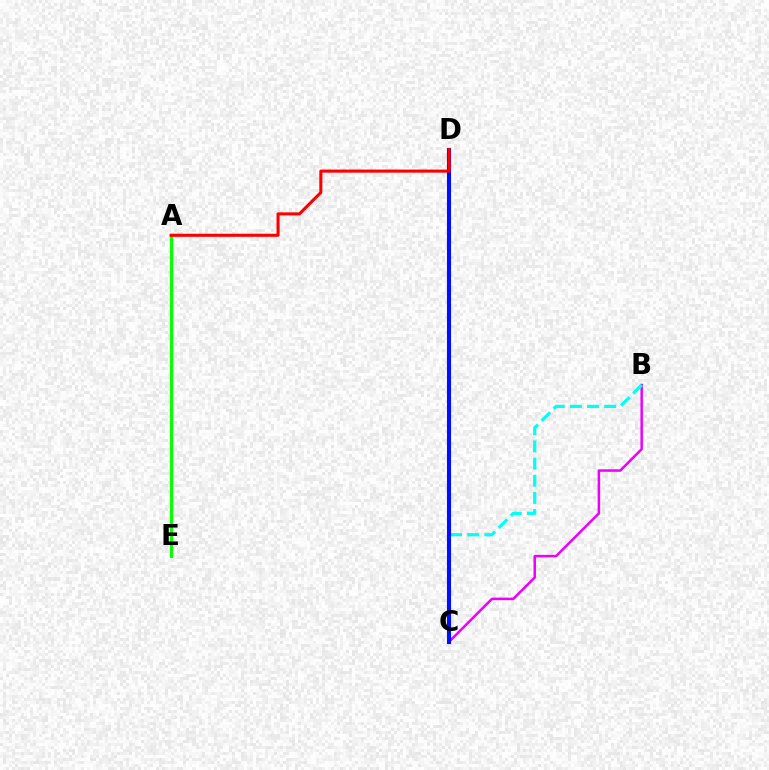{('A', 'E'): [{'color': '#fcf500', 'line_style': 'dotted', 'thickness': 1.71}, {'color': '#08ff00', 'line_style': 'solid', 'thickness': 2.24}], ('B', 'C'): [{'color': '#ee00ff', 'line_style': 'solid', 'thickness': 1.8}, {'color': '#00fff6', 'line_style': 'dashed', 'thickness': 2.33}], ('C', 'D'): [{'color': '#0010ff', 'line_style': 'solid', 'thickness': 2.95}], ('A', 'D'): [{'color': '#ff0000', 'line_style': 'solid', 'thickness': 2.21}]}